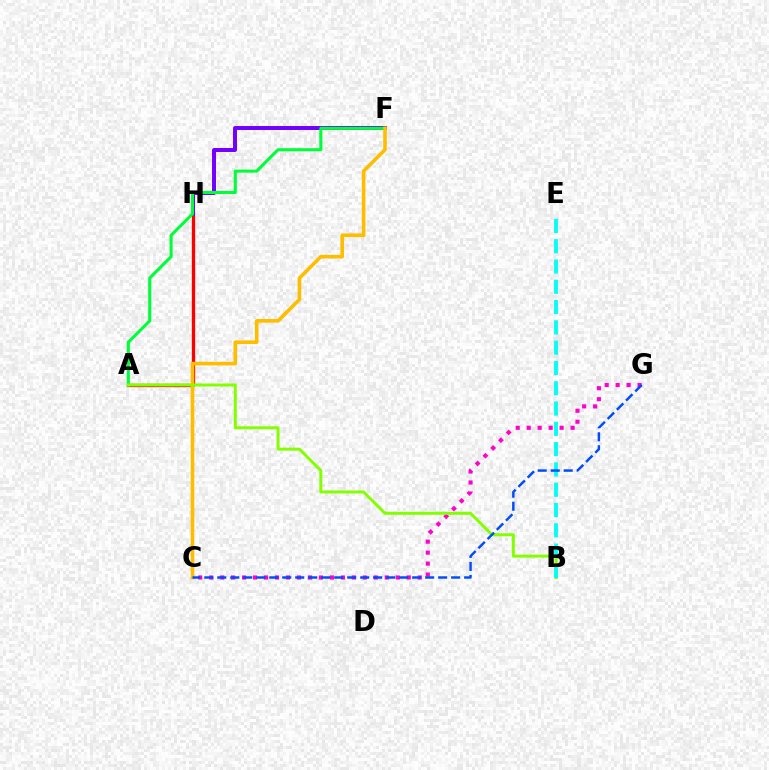{('A', 'H'): [{'color': '#ff0000', 'line_style': 'solid', 'thickness': 2.37}], ('F', 'H'): [{'color': '#7200ff', 'line_style': 'solid', 'thickness': 2.86}], ('C', 'G'): [{'color': '#ff00cf', 'line_style': 'dotted', 'thickness': 2.98}, {'color': '#004bff', 'line_style': 'dashed', 'thickness': 1.76}], ('A', 'F'): [{'color': '#00ff39', 'line_style': 'solid', 'thickness': 2.22}], ('C', 'F'): [{'color': '#ffbd00', 'line_style': 'solid', 'thickness': 2.6}], ('A', 'B'): [{'color': '#84ff00', 'line_style': 'solid', 'thickness': 2.14}], ('B', 'E'): [{'color': '#00fff6', 'line_style': 'dashed', 'thickness': 2.76}]}